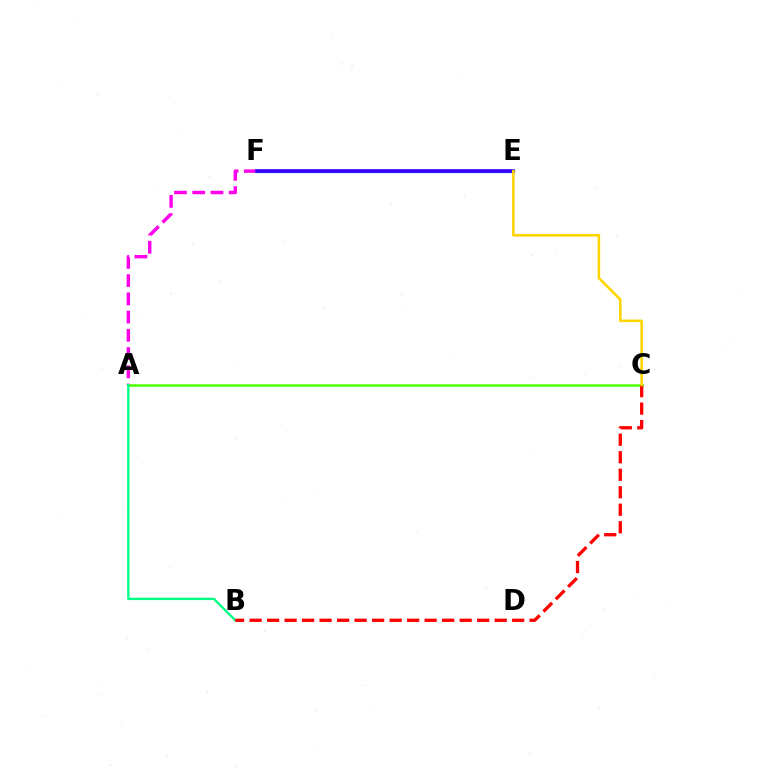{('E', 'F'): [{'color': '#009eff', 'line_style': 'solid', 'thickness': 2.34}, {'color': '#3700ff', 'line_style': 'solid', 'thickness': 2.62}], ('A', 'F'): [{'color': '#ff00ed', 'line_style': 'dashed', 'thickness': 2.48}], ('A', 'C'): [{'color': '#4fff00', 'line_style': 'solid', 'thickness': 1.83}], ('A', 'B'): [{'color': '#00ff86', 'line_style': 'solid', 'thickness': 1.7}], ('B', 'C'): [{'color': '#ff0000', 'line_style': 'dashed', 'thickness': 2.38}], ('C', 'E'): [{'color': '#ffd500', 'line_style': 'solid', 'thickness': 1.86}]}